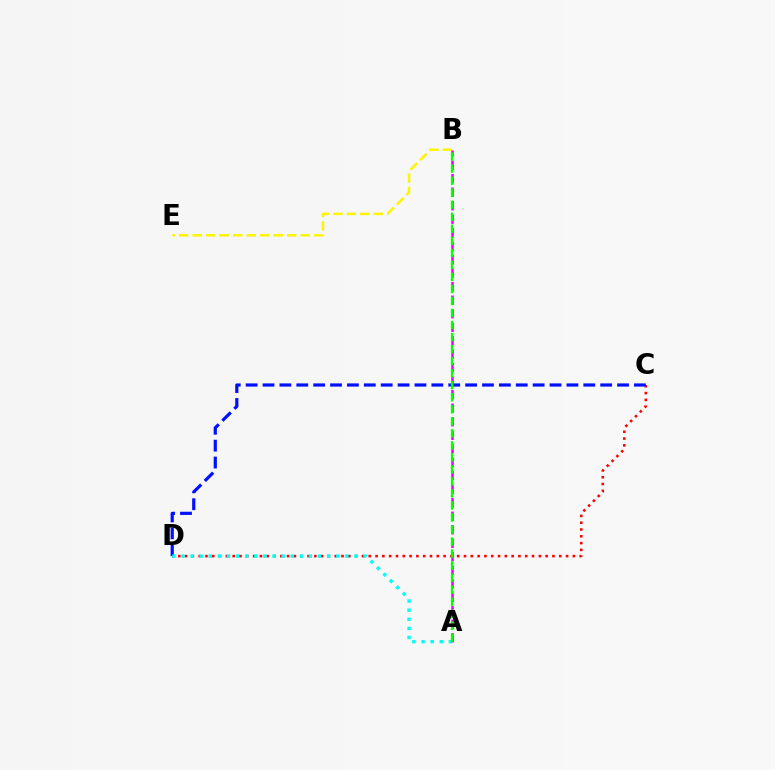{('B', 'E'): [{'color': '#fcf500', 'line_style': 'dashed', 'thickness': 1.83}], ('C', 'D'): [{'color': '#ff0000', 'line_style': 'dotted', 'thickness': 1.85}, {'color': '#0010ff', 'line_style': 'dashed', 'thickness': 2.29}], ('A', 'D'): [{'color': '#00fff6', 'line_style': 'dotted', 'thickness': 2.47}], ('A', 'B'): [{'color': '#ee00ff', 'line_style': 'dashed', 'thickness': 1.83}, {'color': '#08ff00', 'line_style': 'dashed', 'thickness': 1.63}]}